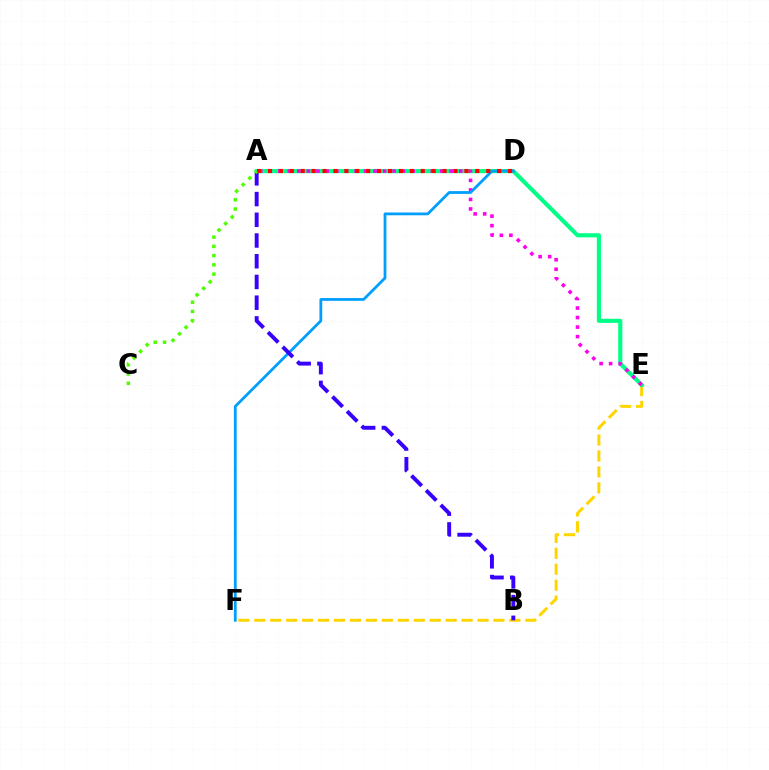{('E', 'F'): [{'color': '#ffd500', 'line_style': 'dashed', 'thickness': 2.17}], ('A', 'E'): [{'color': '#00ff86', 'line_style': 'solid', 'thickness': 2.97}, {'color': '#ff00ed', 'line_style': 'dotted', 'thickness': 2.59}], ('D', 'F'): [{'color': '#009eff', 'line_style': 'solid', 'thickness': 2.0}], ('A', 'B'): [{'color': '#3700ff', 'line_style': 'dashed', 'thickness': 2.81}], ('A', 'D'): [{'color': '#ff0000', 'line_style': 'dotted', 'thickness': 2.97}], ('A', 'C'): [{'color': '#4fff00', 'line_style': 'dotted', 'thickness': 2.51}]}